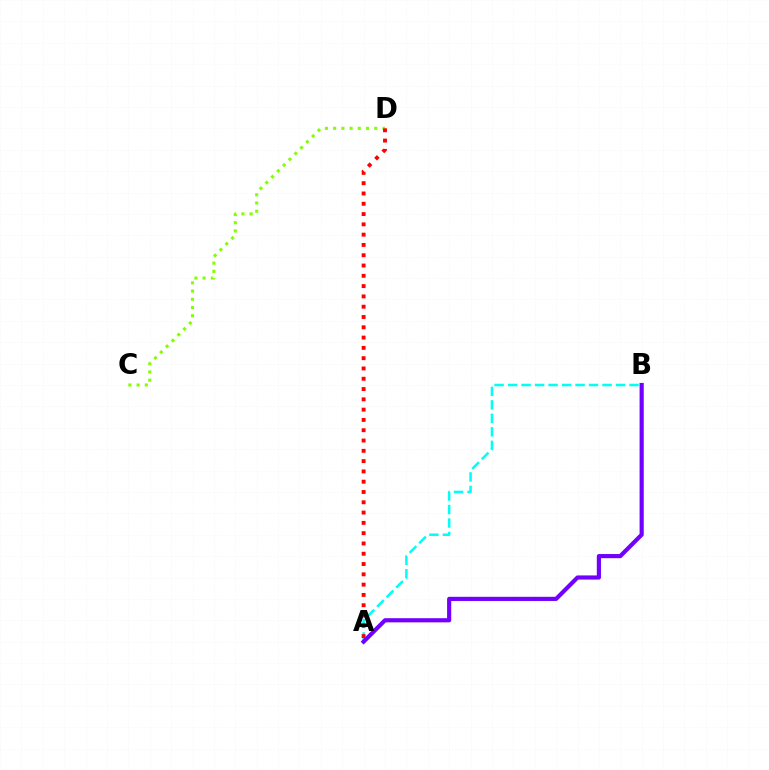{('A', 'B'): [{'color': '#00fff6', 'line_style': 'dashed', 'thickness': 1.83}, {'color': '#7200ff', 'line_style': 'solid', 'thickness': 2.99}], ('C', 'D'): [{'color': '#84ff00', 'line_style': 'dotted', 'thickness': 2.23}], ('A', 'D'): [{'color': '#ff0000', 'line_style': 'dotted', 'thickness': 2.8}]}